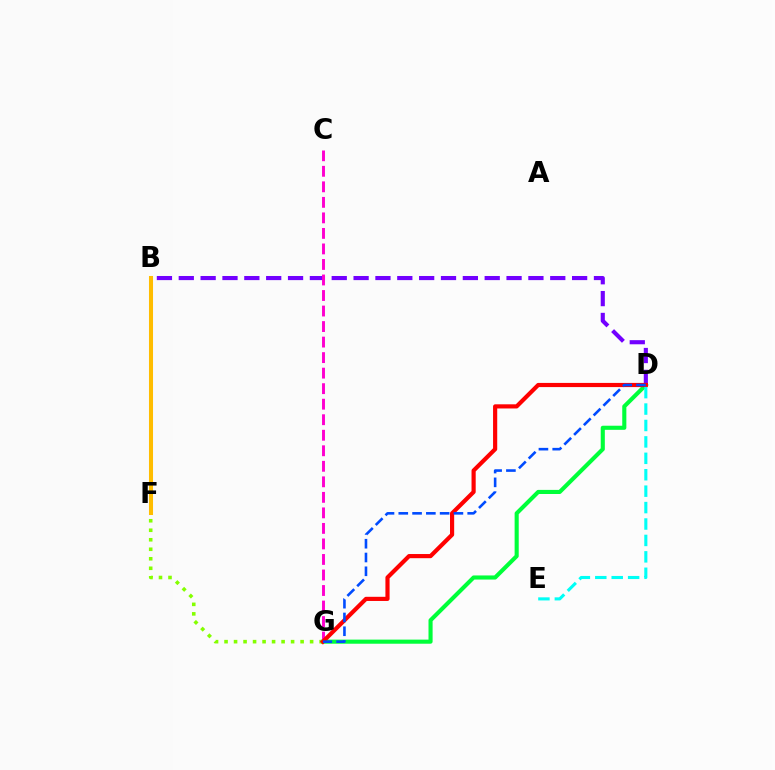{('D', 'G'): [{'color': '#00ff39', 'line_style': 'solid', 'thickness': 2.95}, {'color': '#ff0000', 'line_style': 'solid', 'thickness': 3.0}, {'color': '#004bff', 'line_style': 'dashed', 'thickness': 1.87}], ('B', 'D'): [{'color': '#7200ff', 'line_style': 'dashed', 'thickness': 2.97}], ('C', 'G'): [{'color': '#ff00cf', 'line_style': 'dashed', 'thickness': 2.11}], ('F', 'G'): [{'color': '#84ff00', 'line_style': 'dotted', 'thickness': 2.58}], ('B', 'F'): [{'color': '#ffbd00', 'line_style': 'solid', 'thickness': 2.92}], ('D', 'E'): [{'color': '#00fff6', 'line_style': 'dashed', 'thickness': 2.23}]}